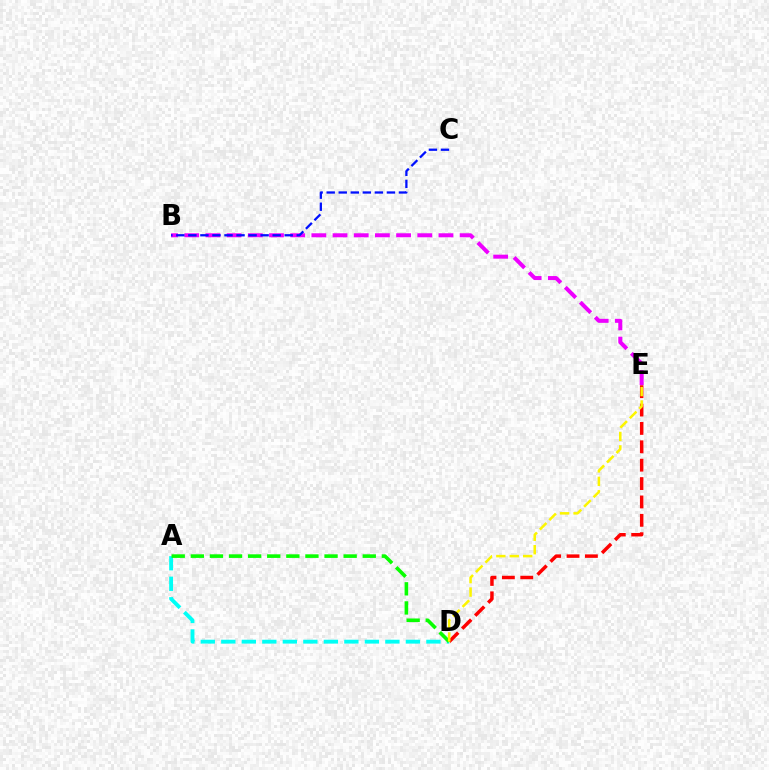{('B', 'E'): [{'color': '#ee00ff', 'line_style': 'dashed', 'thickness': 2.88}], ('A', 'D'): [{'color': '#00fff6', 'line_style': 'dashed', 'thickness': 2.79}, {'color': '#08ff00', 'line_style': 'dashed', 'thickness': 2.6}], ('D', 'E'): [{'color': '#ff0000', 'line_style': 'dashed', 'thickness': 2.5}, {'color': '#fcf500', 'line_style': 'dashed', 'thickness': 1.82}], ('B', 'C'): [{'color': '#0010ff', 'line_style': 'dashed', 'thickness': 1.64}]}